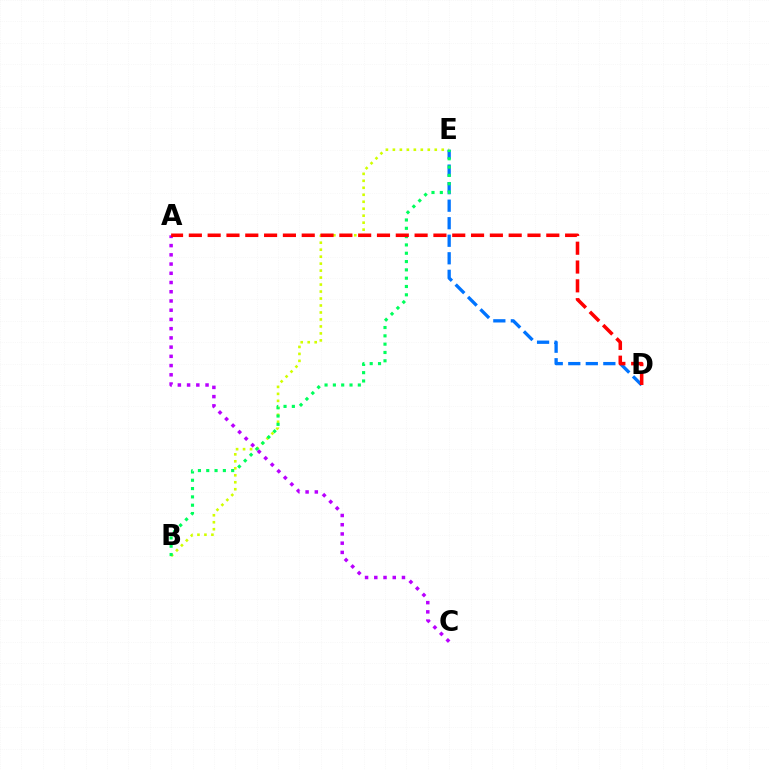{('B', 'E'): [{'color': '#d1ff00', 'line_style': 'dotted', 'thickness': 1.9}, {'color': '#00ff5c', 'line_style': 'dotted', 'thickness': 2.26}], ('D', 'E'): [{'color': '#0074ff', 'line_style': 'dashed', 'thickness': 2.38}], ('A', 'C'): [{'color': '#b900ff', 'line_style': 'dotted', 'thickness': 2.51}], ('A', 'D'): [{'color': '#ff0000', 'line_style': 'dashed', 'thickness': 2.56}]}